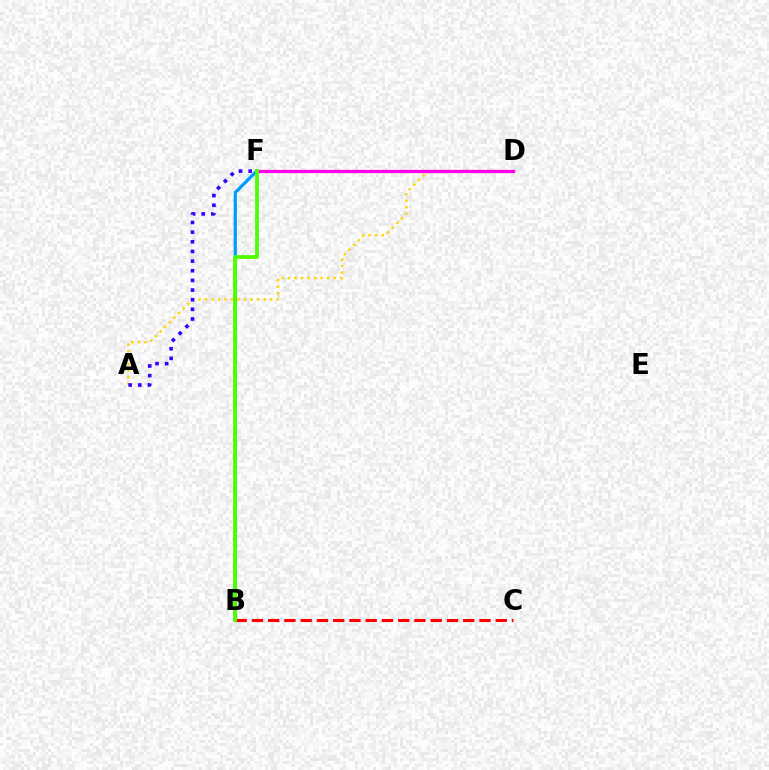{('B', 'F'): [{'color': '#009eff', 'line_style': 'solid', 'thickness': 2.35}, {'color': '#4fff00', 'line_style': 'solid', 'thickness': 2.72}], ('A', 'D'): [{'color': '#ffd500', 'line_style': 'dotted', 'thickness': 1.77}], ('D', 'F'): [{'color': '#00ff86', 'line_style': 'dotted', 'thickness': 1.83}, {'color': '#ff00ed', 'line_style': 'solid', 'thickness': 2.36}], ('A', 'F'): [{'color': '#3700ff', 'line_style': 'dotted', 'thickness': 2.62}], ('B', 'C'): [{'color': '#ff0000', 'line_style': 'dashed', 'thickness': 2.21}]}